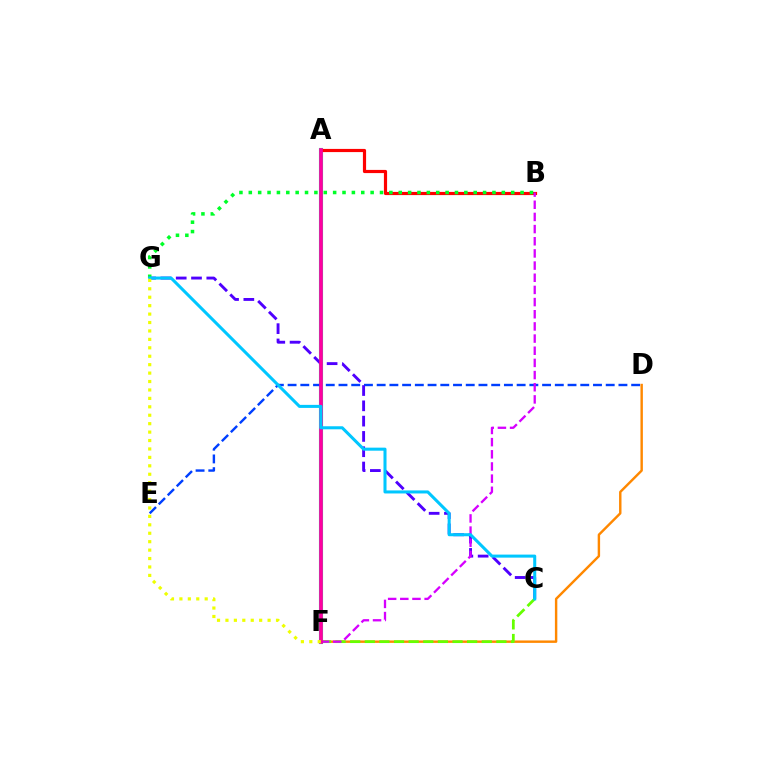{('A', 'F'): [{'color': '#00ffaf', 'line_style': 'solid', 'thickness': 2.97}, {'color': '#ff00a0', 'line_style': 'solid', 'thickness': 2.66}], ('D', 'E'): [{'color': '#003fff', 'line_style': 'dashed', 'thickness': 1.73}], ('D', 'F'): [{'color': '#ff8800', 'line_style': 'solid', 'thickness': 1.74}], ('C', 'G'): [{'color': '#4f00ff', 'line_style': 'dashed', 'thickness': 2.08}, {'color': '#00c7ff', 'line_style': 'solid', 'thickness': 2.19}], ('A', 'B'): [{'color': '#ff0000', 'line_style': 'solid', 'thickness': 2.29}], ('B', 'G'): [{'color': '#00ff27', 'line_style': 'dotted', 'thickness': 2.55}], ('C', 'F'): [{'color': '#66ff00', 'line_style': 'dashed', 'thickness': 1.99}], ('B', 'F'): [{'color': '#d600ff', 'line_style': 'dashed', 'thickness': 1.65}], ('F', 'G'): [{'color': '#eeff00', 'line_style': 'dotted', 'thickness': 2.29}]}